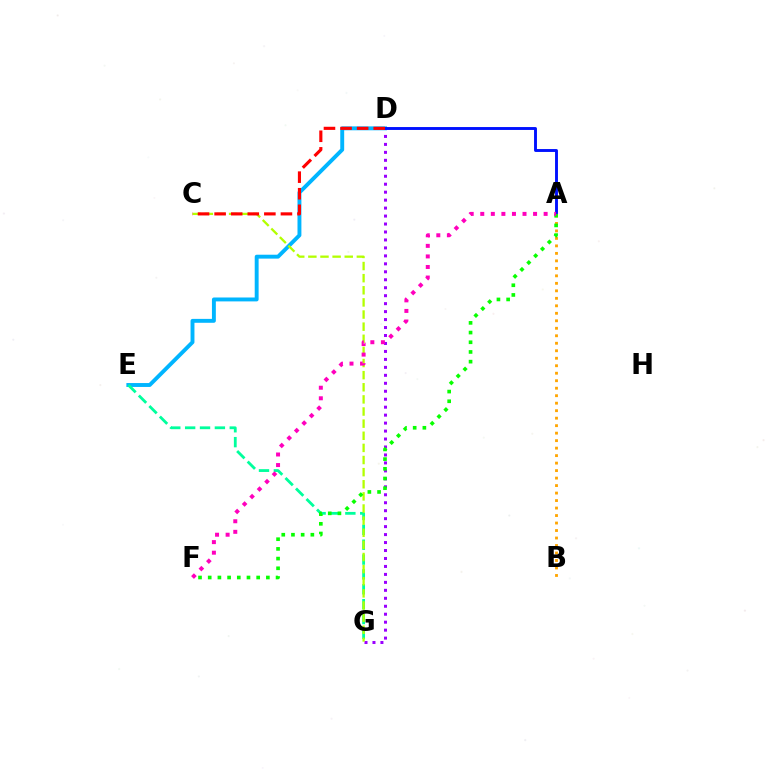{('D', 'E'): [{'color': '#00b5ff', 'line_style': 'solid', 'thickness': 2.81}], ('E', 'G'): [{'color': '#00ff9d', 'line_style': 'dashed', 'thickness': 2.02}], ('D', 'G'): [{'color': '#9b00ff', 'line_style': 'dotted', 'thickness': 2.16}], ('C', 'G'): [{'color': '#b3ff00', 'line_style': 'dashed', 'thickness': 1.65}], ('A', 'D'): [{'color': '#0010ff', 'line_style': 'solid', 'thickness': 2.09}], ('A', 'B'): [{'color': '#ffa500', 'line_style': 'dotted', 'thickness': 2.04}], ('A', 'F'): [{'color': '#08ff00', 'line_style': 'dotted', 'thickness': 2.63}, {'color': '#ff00bd', 'line_style': 'dotted', 'thickness': 2.87}], ('C', 'D'): [{'color': '#ff0000', 'line_style': 'dashed', 'thickness': 2.25}]}